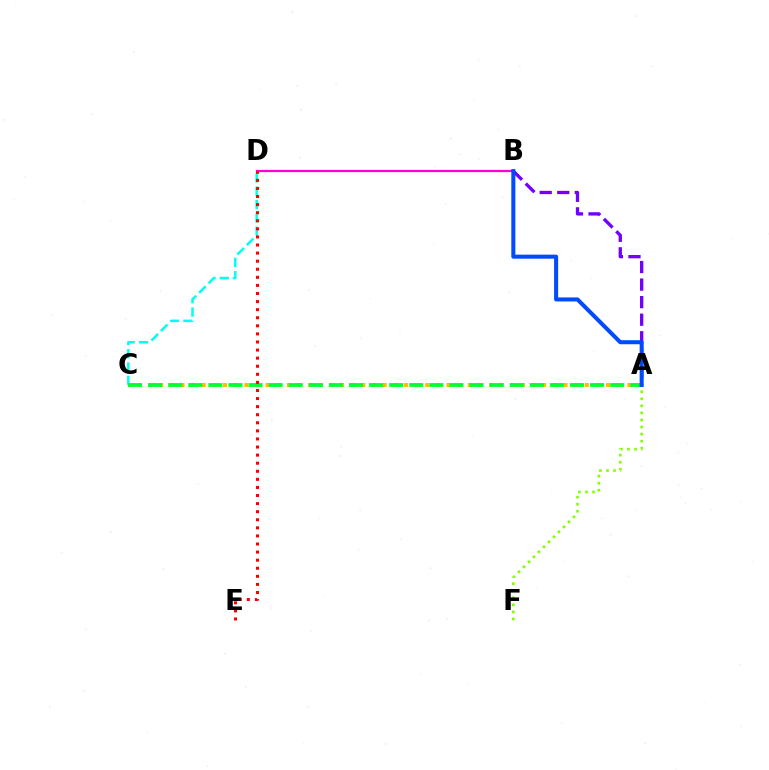{('C', 'D'): [{'color': '#00fff6', 'line_style': 'dashed', 'thickness': 1.81}], ('A', 'F'): [{'color': '#84ff00', 'line_style': 'dotted', 'thickness': 1.92}], ('A', 'C'): [{'color': '#ffbd00', 'line_style': 'dotted', 'thickness': 2.89}, {'color': '#00ff39', 'line_style': 'dashed', 'thickness': 2.73}], ('A', 'B'): [{'color': '#7200ff', 'line_style': 'dashed', 'thickness': 2.38}, {'color': '#004bff', 'line_style': 'solid', 'thickness': 2.91}], ('B', 'D'): [{'color': '#ff00cf', 'line_style': 'solid', 'thickness': 1.59}], ('D', 'E'): [{'color': '#ff0000', 'line_style': 'dotted', 'thickness': 2.2}]}